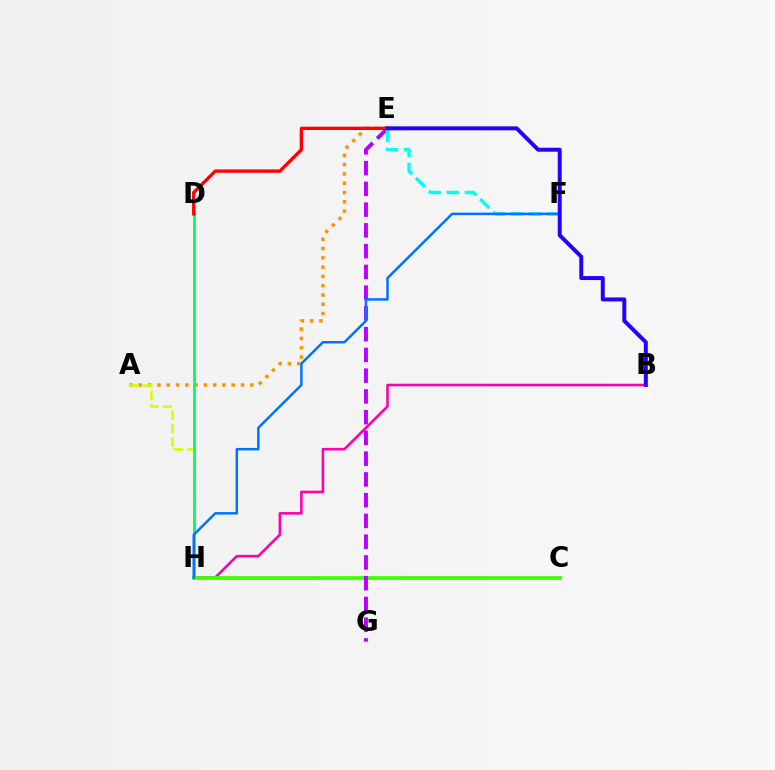{('A', 'E'): [{'color': '#ff9400', 'line_style': 'dotted', 'thickness': 2.52}], ('A', 'H'): [{'color': '#d1ff00', 'line_style': 'dashed', 'thickness': 1.84}], ('D', 'H'): [{'color': '#00ff5c', 'line_style': 'solid', 'thickness': 1.99}], ('D', 'E'): [{'color': '#ff0000', 'line_style': 'solid', 'thickness': 2.4}], ('B', 'H'): [{'color': '#ff00ac', 'line_style': 'solid', 'thickness': 1.86}], ('C', 'H'): [{'color': '#3dff00', 'line_style': 'solid', 'thickness': 2.7}], ('E', 'G'): [{'color': '#b900ff', 'line_style': 'dashed', 'thickness': 2.82}], ('E', 'F'): [{'color': '#00fff6', 'line_style': 'dashed', 'thickness': 2.48}], ('F', 'H'): [{'color': '#0074ff', 'line_style': 'solid', 'thickness': 1.8}], ('B', 'E'): [{'color': '#2500ff', 'line_style': 'solid', 'thickness': 2.86}]}